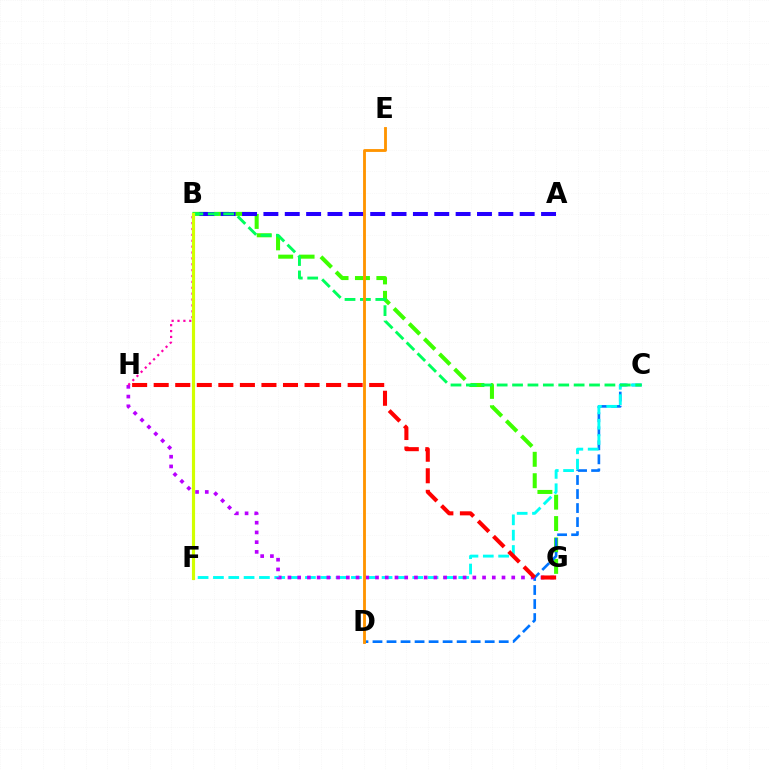{('B', 'G'): [{'color': '#3dff00', 'line_style': 'dashed', 'thickness': 2.91}], ('C', 'D'): [{'color': '#0074ff', 'line_style': 'dashed', 'thickness': 1.91}], ('A', 'B'): [{'color': '#2500ff', 'line_style': 'dashed', 'thickness': 2.9}], ('C', 'F'): [{'color': '#00fff6', 'line_style': 'dashed', 'thickness': 2.08}], ('G', 'H'): [{'color': '#b900ff', 'line_style': 'dotted', 'thickness': 2.64}, {'color': '#ff0000', 'line_style': 'dashed', 'thickness': 2.93}], ('B', 'H'): [{'color': '#ff00ac', 'line_style': 'dotted', 'thickness': 1.6}], ('B', 'C'): [{'color': '#00ff5c', 'line_style': 'dashed', 'thickness': 2.09}], ('B', 'F'): [{'color': '#d1ff00', 'line_style': 'solid', 'thickness': 2.28}], ('D', 'E'): [{'color': '#ff9400', 'line_style': 'solid', 'thickness': 2.05}]}